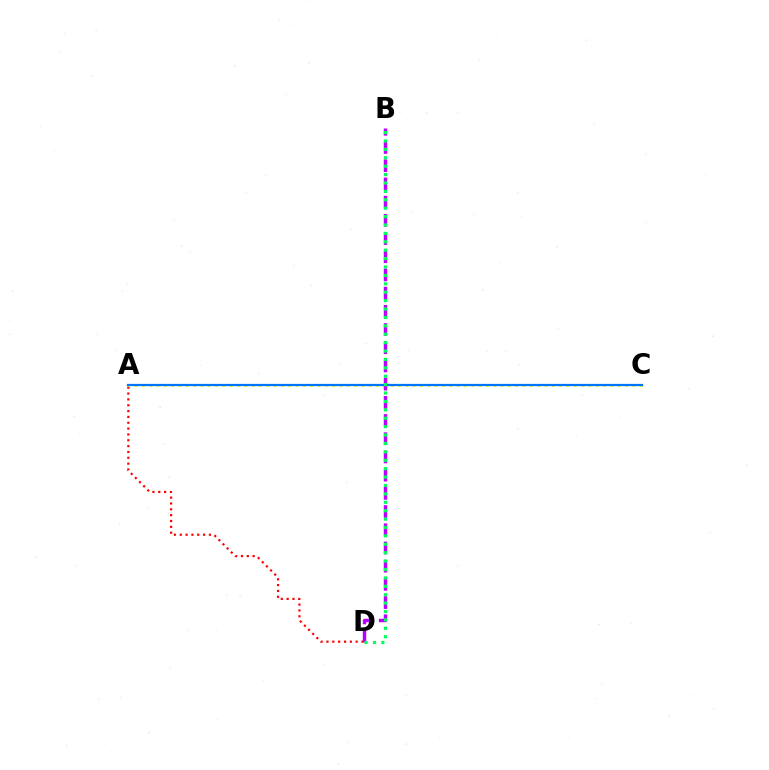{('A', 'D'): [{'color': '#ff0000', 'line_style': 'dotted', 'thickness': 1.59}], ('A', 'C'): [{'color': '#d1ff00', 'line_style': 'dotted', 'thickness': 1.99}, {'color': '#0074ff', 'line_style': 'solid', 'thickness': 1.62}], ('B', 'D'): [{'color': '#b900ff', 'line_style': 'dashed', 'thickness': 2.47}, {'color': '#00ff5c', 'line_style': 'dotted', 'thickness': 2.28}]}